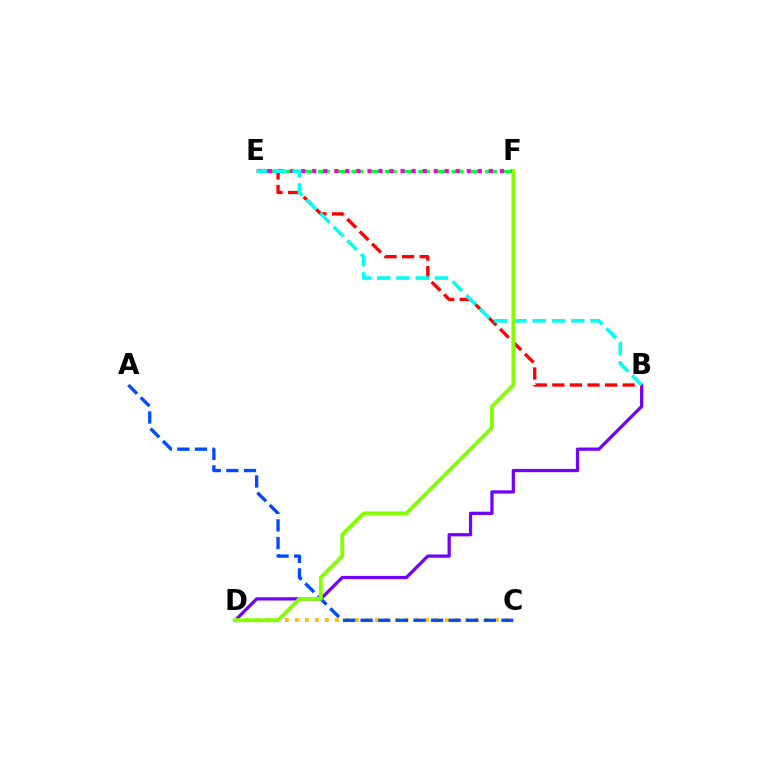{('B', 'D'): [{'color': '#7200ff', 'line_style': 'solid', 'thickness': 2.33}], ('B', 'E'): [{'color': '#ff0000', 'line_style': 'dashed', 'thickness': 2.39}, {'color': '#00fff6', 'line_style': 'dashed', 'thickness': 2.62}], ('C', 'D'): [{'color': '#ffbd00', 'line_style': 'dotted', 'thickness': 2.72}], ('E', 'F'): [{'color': '#00ff39', 'line_style': 'dashed', 'thickness': 2.27}, {'color': '#ff00cf', 'line_style': 'dotted', 'thickness': 3.0}], ('A', 'C'): [{'color': '#004bff', 'line_style': 'dashed', 'thickness': 2.39}], ('D', 'F'): [{'color': '#84ff00', 'line_style': 'solid', 'thickness': 2.75}]}